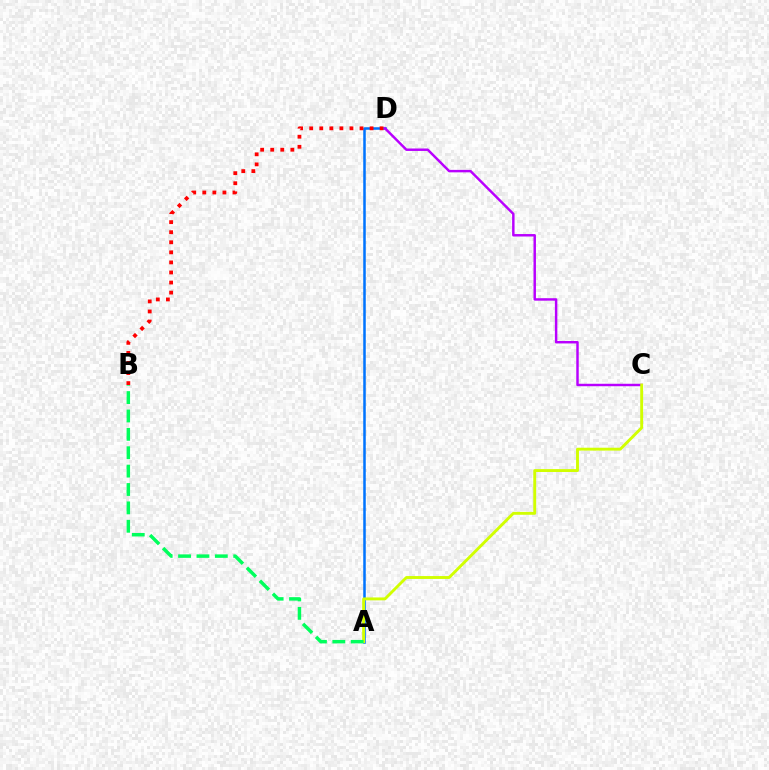{('A', 'D'): [{'color': '#0074ff', 'line_style': 'solid', 'thickness': 1.82}], ('B', 'D'): [{'color': '#ff0000', 'line_style': 'dotted', 'thickness': 2.73}], ('C', 'D'): [{'color': '#b900ff', 'line_style': 'solid', 'thickness': 1.77}], ('A', 'C'): [{'color': '#d1ff00', 'line_style': 'solid', 'thickness': 2.08}], ('A', 'B'): [{'color': '#00ff5c', 'line_style': 'dashed', 'thickness': 2.5}]}